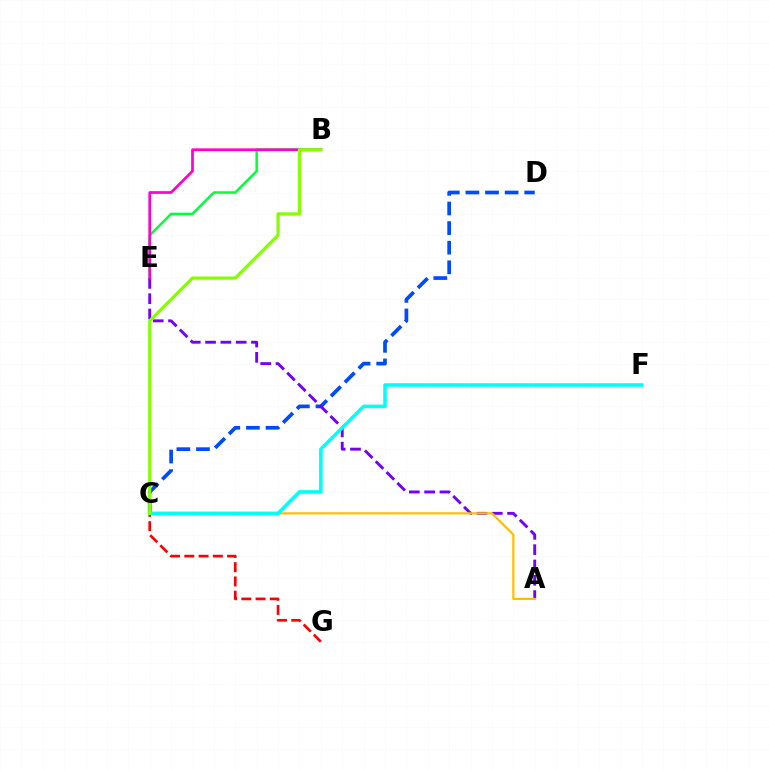{('C', 'G'): [{'color': '#ff0000', 'line_style': 'dashed', 'thickness': 1.94}], ('C', 'D'): [{'color': '#004bff', 'line_style': 'dashed', 'thickness': 2.66}], ('B', 'E'): [{'color': '#00ff39', 'line_style': 'solid', 'thickness': 1.77}, {'color': '#ff00cf', 'line_style': 'solid', 'thickness': 1.95}], ('A', 'E'): [{'color': '#7200ff', 'line_style': 'dashed', 'thickness': 2.08}], ('A', 'C'): [{'color': '#ffbd00', 'line_style': 'solid', 'thickness': 1.59}], ('C', 'F'): [{'color': '#00fff6', 'line_style': 'solid', 'thickness': 2.56}], ('B', 'C'): [{'color': '#84ff00', 'line_style': 'solid', 'thickness': 2.28}]}